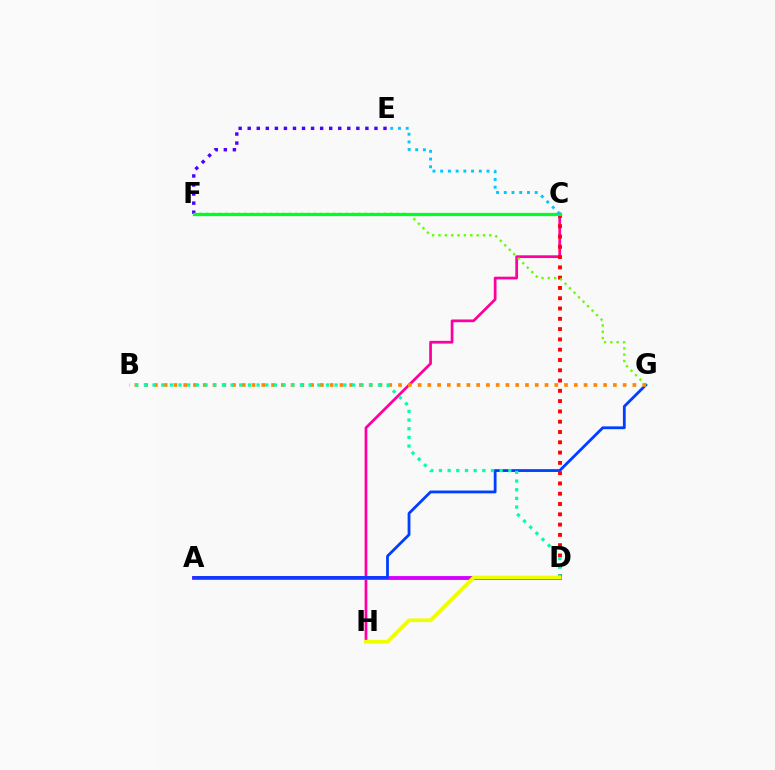{('C', 'H'): [{'color': '#ff00a0', 'line_style': 'solid', 'thickness': 1.97}], ('A', 'D'): [{'color': '#d600ff', 'line_style': 'solid', 'thickness': 2.78}], ('A', 'G'): [{'color': '#003fff', 'line_style': 'solid', 'thickness': 2.02}], ('C', 'D'): [{'color': '#ff0000', 'line_style': 'dotted', 'thickness': 2.8}], ('F', 'G'): [{'color': '#66ff00', 'line_style': 'dotted', 'thickness': 1.72}], ('E', 'F'): [{'color': '#4f00ff', 'line_style': 'dotted', 'thickness': 2.46}], ('B', 'G'): [{'color': '#ff8800', 'line_style': 'dotted', 'thickness': 2.65}], ('C', 'F'): [{'color': '#00ff27', 'line_style': 'solid', 'thickness': 2.33}], ('B', 'D'): [{'color': '#00ffaf', 'line_style': 'dotted', 'thickness': 2.36}], ('D', 'H'): [{'color': '#eeff00', 'line_style': 'solid', 'thickness': 2.66}], ('C', 'E'): [{'color': '#00c7ff', 'line_style': 'dotted', 'thickness': 2.1}]}